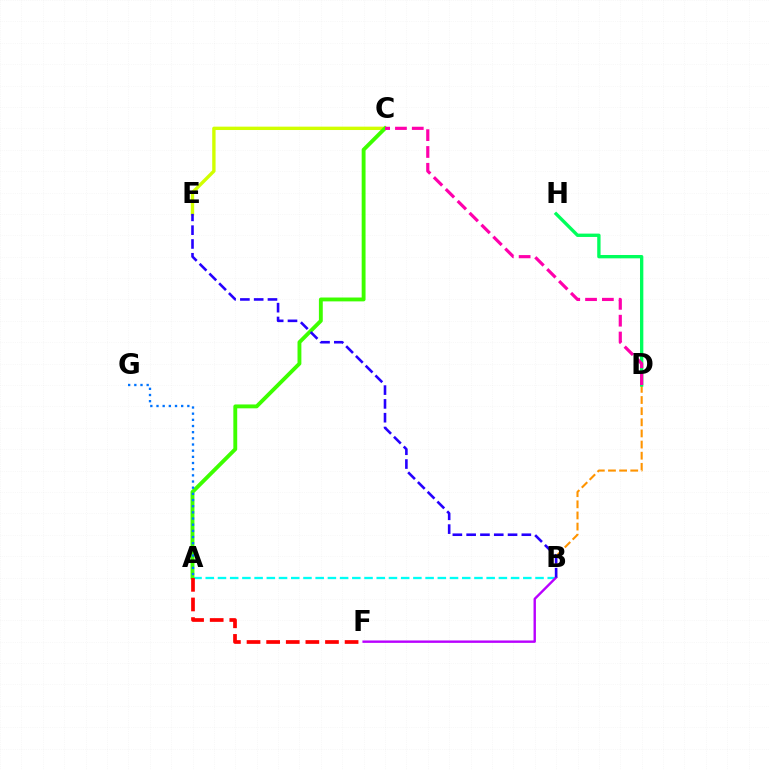{('A', 'B'): [{'color': '#00fff6', 'line_style': 'dashed', 'thickness': 1.66}], ('C', 'E'): [{'color': '#d1ff00', 'line_style': 'solid', 'thickness': 2.42}], ('B', 'F'): [{'color': '#b900ff', 'line_style': 'solid', 'thickness': 1.72}], ('B', 'D'): [{'color': '#ff9400', 'line_style': 'dashed', 'thickness': 1.51}], ('D', 'H'): [{'color': '#00ff5c', 'line_style': 'solid', 'thickness': 2.41}], ('A', 'C'): [{'color': '#3dff00', 'line_style': 'solid', 'thickness': 2.79}], ('B', 'E'): [{'color': '#2500ff', 'line_style': 'dashed', 'thickness': 1.87}], ('A', 'G'): [{'color': '#0074ff', 'line_style': 'dotted', 'thickness': 1.68}], ('C', 'D'): [{'color': '#ff00ac', 'line_style': 'dashed', 'thickness': 2.29}], ('A', 'F'): [{'color': '#ff0000', 'line_style': 'dashed', 'thickness': 2.66}]}